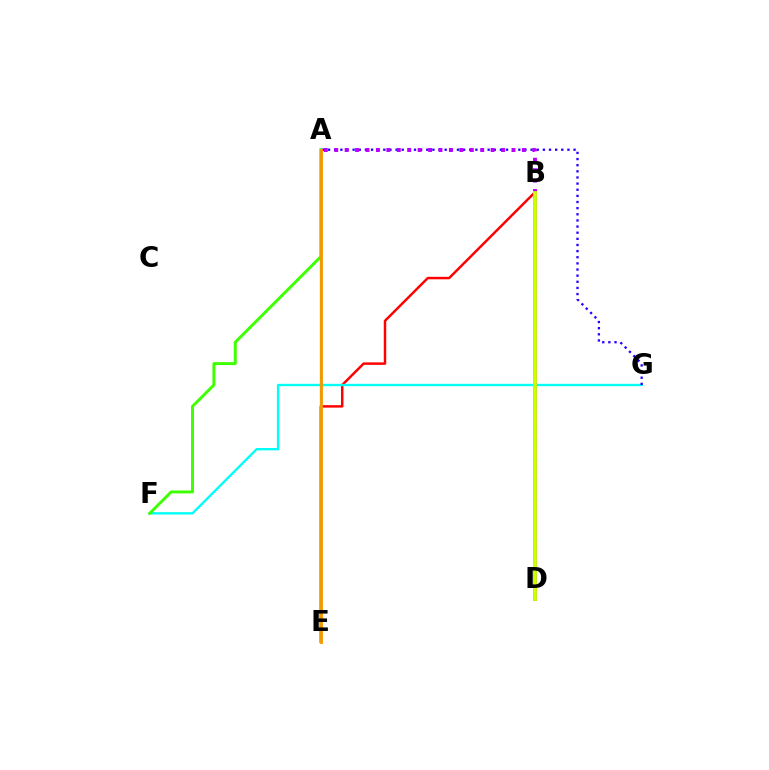{('B', 'E'): [{'color': '#ff0000', 'line_style': 'solid', 'thickness': 1.78}], ('F', 'G'): [{'color': '#00fff6', 'line_style': 'solid', 'thickness': 1.7}], ('B', 'D'): [{'color': '#0074ff', 'line_style': 'solid', 'thickness': 2.68}, {'color': '#ff00ac', 'line_style': 'dotted', 'thickness': 1.82}, {'color': '#d1ff00', 'line_style': 'solid', 'thickness': 2.72}], ('A', 'F'): [{'color': '#3dff00', 'line_style': 'solid', 'thickness': 2.11}], ('A', 'G'): [{'color': '#2500ff', 'line_style': 'dotted', 'thickness': 1.67}], ('A', 'B'): [{'color': '#b900ff', 'line_style': 'dotted', 'thickness': 2.83}], ('A', 'E'): [{'color': '#00ff5c', 'line_style': 'solid', 'thickness': 1.68}, {'color': '#ff9400', 'line_style': 'solid', 'thickness': 2.04}]}